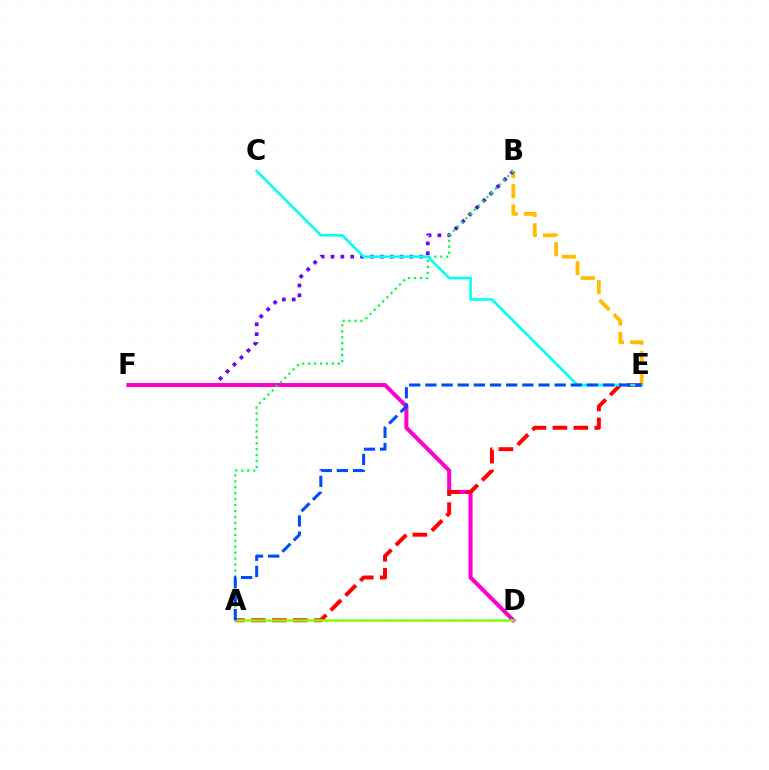{('B', 'E'): [{'color': '#ffbd00', 'line_style': 'dashed', 'thickness': 2.74}], ('B', 'F'): [{'color': '#7200ff', 'line_style': 'dotted', 'thickness': 2.68}], ('D', 'F'): [{'color': '#ff00cf', 'line_style': 'solid', 'thickness': 2.9}], ('A', 'B'): [{'color': '#00ff39', 'line_style': 'dotted', 'thickness': 1.62}], ('A', 'E'): [{'color': '#ff0000', 'line_style': 'dashed', 'thickness': 2.85}, {'color': '#004bff', 'line_style': 'dashed', 'thickness': 2.19}], ('A', 'D'): [{'color': '#84ff00', 'line_style': 'solid', 'thickness': 1.81}], ('C', 'E'): [{'color': '#00fff6', 'line_style': 'solid', 'thickness': 1.87}]}